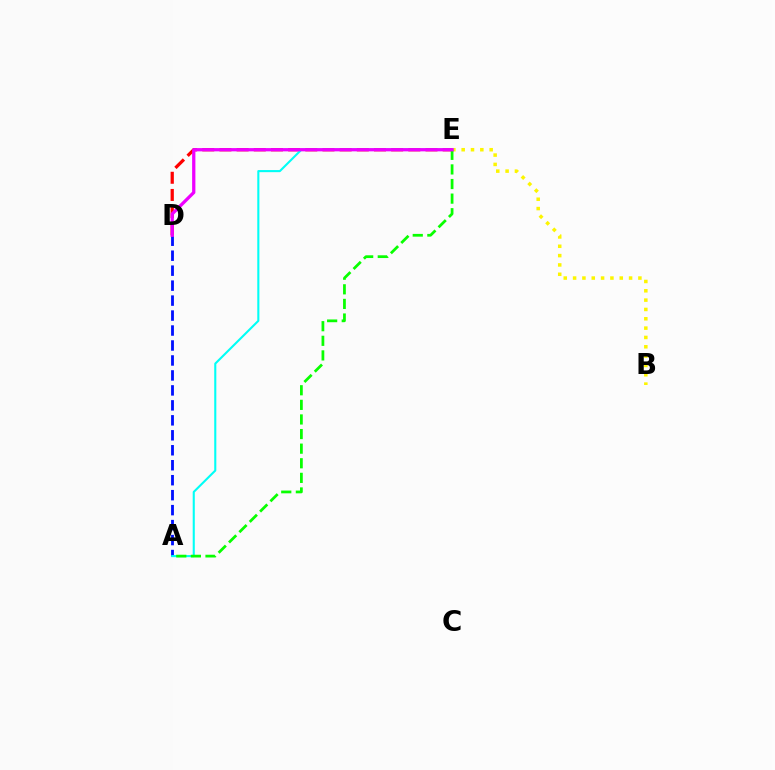{('A', 'D'): [{'color': '#0010ff', 'line_style': 'dashed', 'thickness': 2.03}], ('B', 'E'): [{'color': '#fcf500', 'line_style': 'dotted', 'thickness': 2.54}], ('D', 'E'): [{'color': '#ff0000', 'line_style': 'dashed', 'thickness': 2.33}, {'color': '#ee00ff', 'line_style': 'solid', 'thickness': 2.35}], ('A', 'E'): [{'color': '#00fff6', 'line_style': 'solid', 'thickness': 1.51}, {'color': '#08ff00', 'line_style': 'dashed', 'thickness': 1.98}]}